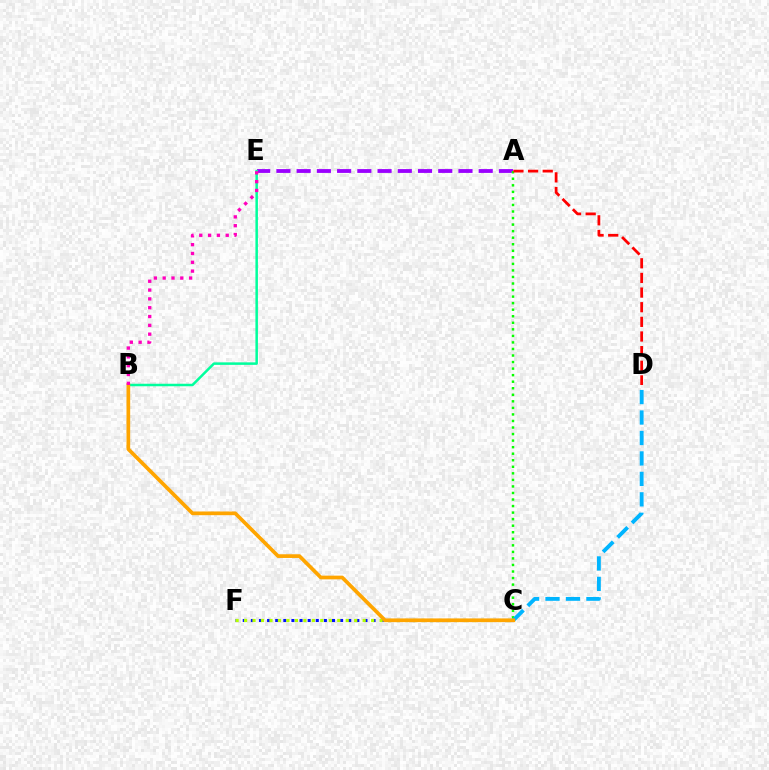{('A', 'E'): [{'color': '#9b00ff', 'line_style': 'dashed', 'thickness': 2.75}], ('A', 'C'): [{'color': '#08ff00', 'line_style': 'dotted', 'thickness': 1.78}], ('B', 'E'): [{'color': '#00ff9d', 'line_style': 'solid', 'thickness': 1.81}, {'color': '#ff00bd', 'line_style': 'dotted', 'thickness': 2.4}], ('A', 'D'): [{'color': '#ff0000', 'line_style': 'dashed', 'thickness': 1.99}], ('C', 'D'): [{'color': '#00b5ff', 'line_style': 'dashed', 'thickness': 2.78}], ('C', 'F'): [{'color': '#0010ff', 'line_style': 'dotted', 'thickness': 2.2}, {'color': '#b3ff00', 'line_style': 'dotted', 'thickness': 2.3}], ('B', 'C'): [{'color': '#ffa500', 'line_style': 'solid', 'thickness': 2.67}]}